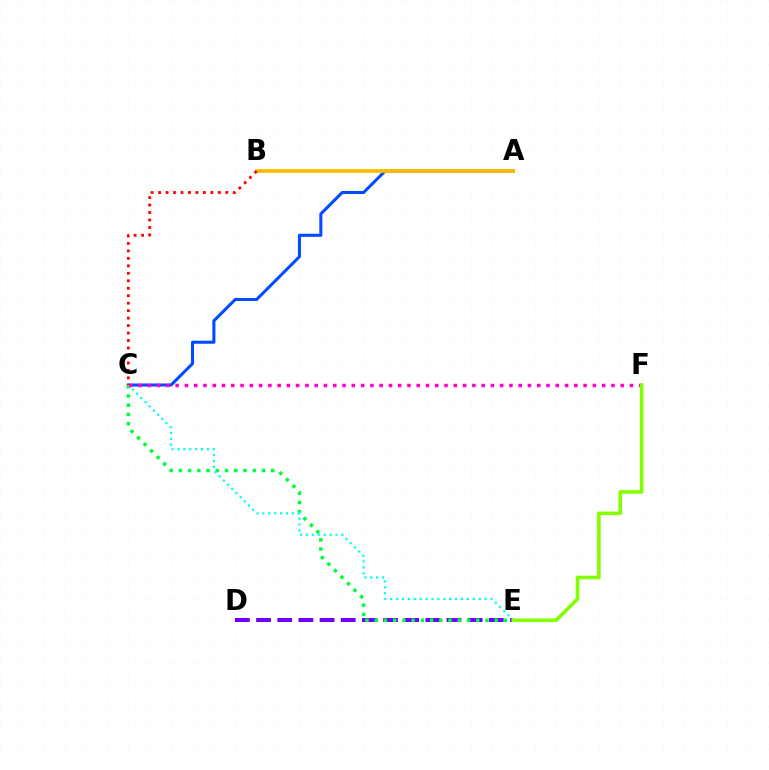{('D', 'E'): [{'color': '#7200ff', 'line_style': 'dashed', 'thickness': 2.87}], ('A', 'C'): [{'color': '#004bff', 'line_style': 'solid', 'thickness': 2.19}], ('C', 'E'): [{'color': '#00ff39', 'line_style': 'dotted', 'thickness': 2.51}, {'color': '#00fff6', 'line_style': 'dotted', 'thickness': 1.6}], ('C', 'F'): [{'color': '#ff00cf', 'line_style': 'dotted', 'thickness': 2.52}], ('A', 'B'): [{'color': '#ffbd00', 'line_style': 'solid', 'thickness': 2.69}], ('B', 'C'): [{'color': '#ff0000', 'line_style': 'dotted', 'thickness': 2.03}], ('E', 'F'): [{'color': '#84ff00', 'line_style': 'solid', 'thickness': 2.58}]}